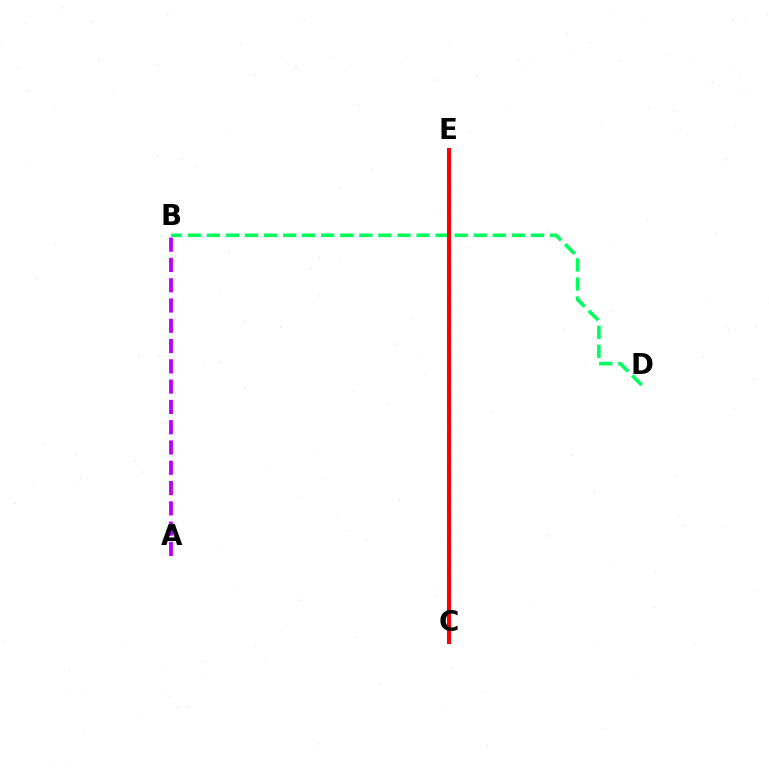{('C', 'E'): [{'color': '#0074ff', 'line_style': 'dotted', 'thickness': 2.85}, {'color': '#d1ff00', 'line_style': 'dashed', 'thickness': 2.36}, {'color': '#ff0000', 'line_style': 'solid', 'thickness': 2.87}], ('B', 'D'): [{'color': '#00ff5c', 'line_style': 'dashed', 'thickness': 2.59}], ('A', 'B'): [{'color': '#b900ff', 'line_style': 'dashed', 'thickness': 2.76}]}